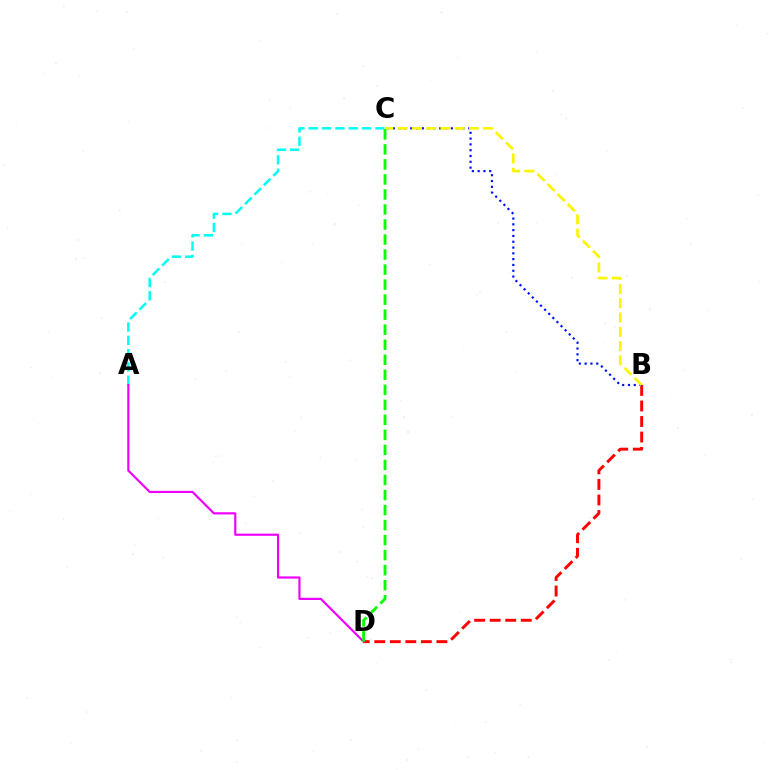{('B', 'D'): [{'color': '#ff0000', 'line_style': 'dashed', 'thickness': 2.11}], ('A', 'C'): [{'color': '#00fff6', 'line_style': 'dashed', 'thickness': 1.81}], ('A', 'D'): [{'color': '#ee00ff', 'line_style': 'solid', 'thickness': 1.57}], ('B', 'C'): [{'color': '#0010ff', 'line_style': 'dotted', 'thickness': 1.58}, {'color': '#fcf500', 'line_style': 'dashed', 'thickness': 1.94}], ('C', 'D'): [{'color': '#08ff00', 'line_style': 'dashed', 'thickness': 2.04}]}